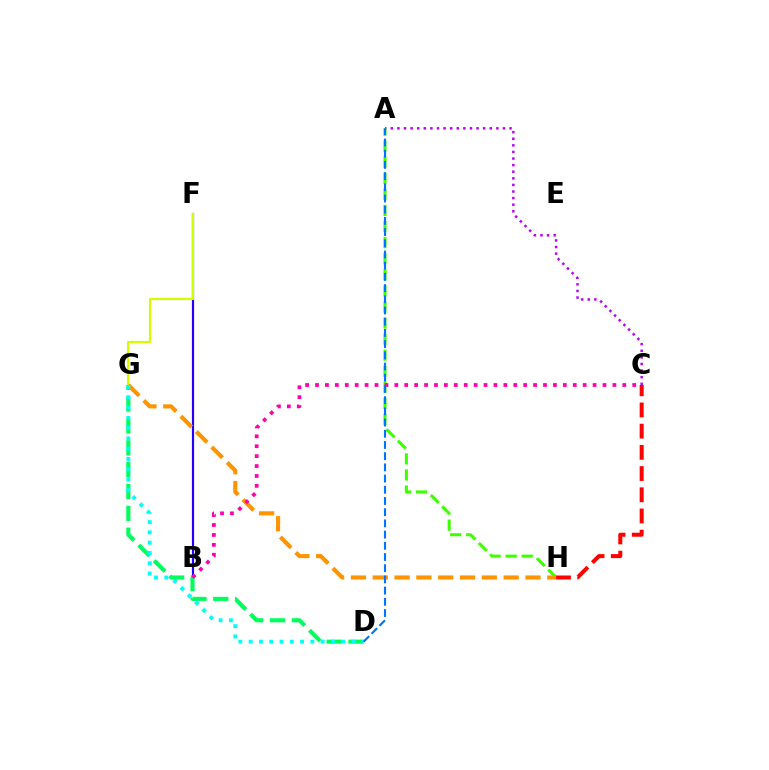{('B', 'F'): [{'color': '#2500ff', 'line_style': 'solid', 'thickness': 1.57}], ('F', 'G'): [{'color': '#d1ff00', 'line_style': 'solid', 'thickness': 1.56}], ('A', 'C'): [{'color': '#b900ff', 'line_style': 'dotted', 'thickness': 1.79}], ('A', 'H'): [{'color': '#3dff00', 'line_style': 'dashed', 'thickness': 2.18}], ('D', 'G'): [{'color': '#00ff5c', 'line_style': 'dashed', 'thickness': 2.97}, {'color': '#00fff6', 'line_style': 'dotted', 'thickness': 2.79}], ('G', 'H'): [{'color': '#ff9400', 'line_style': 'dashed', 'thickness': 2.96}], ('B', 'C'): [{'color': '#ff00ac', 'line_style': 'dotted', 'thickness': 2.69}], ('C', 'H'): [{'color': '#ff0000', 'line_style': 'dashed', 'thickness': 2.88}], ('A', 'D'): [{'color': '#0074ff', 'line_style': 'dashed', 'thickness': 1.52}]}